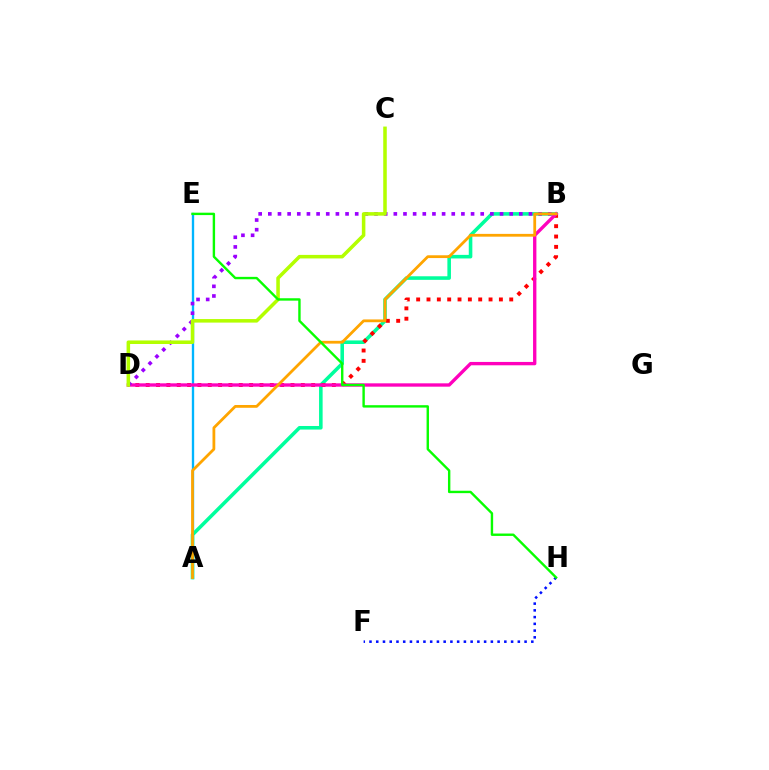{('A', 'E'): [{'color': '#00b5ff', 'line_style': 'solid', 'thickness': 1.69}], ('F', 'H'): [{'color': '#0010ff', 'line_style': 'dotted', 'thickness': 1.83}], ('A', 'B'): [{'color': '#00ff9d', 'line_style': 'solid', 'thickness': 2.57}, {'color': '#ffa500', 'line_style': 'solid', 'thickness': 2.01}], ('B', 'D'): [{'color': '#ff0000', 'line_style': 'dotted', 'thickness': 2.81}, {'color': '#ff00bd', 'line_style': 'solid', 'thickness': 2.41}, {'color': '#9b00ff', 'line_style': 'dotted', 'thickness': 2.62}], ('C', 'D'): [{'color': '#b3ff00', 'line_style': 'solid', 'thickness': 2.55}], ('E', 'H'): [{'color': '#08ff00', 'line_style': 'solid', 'thickness': 1.73}]}